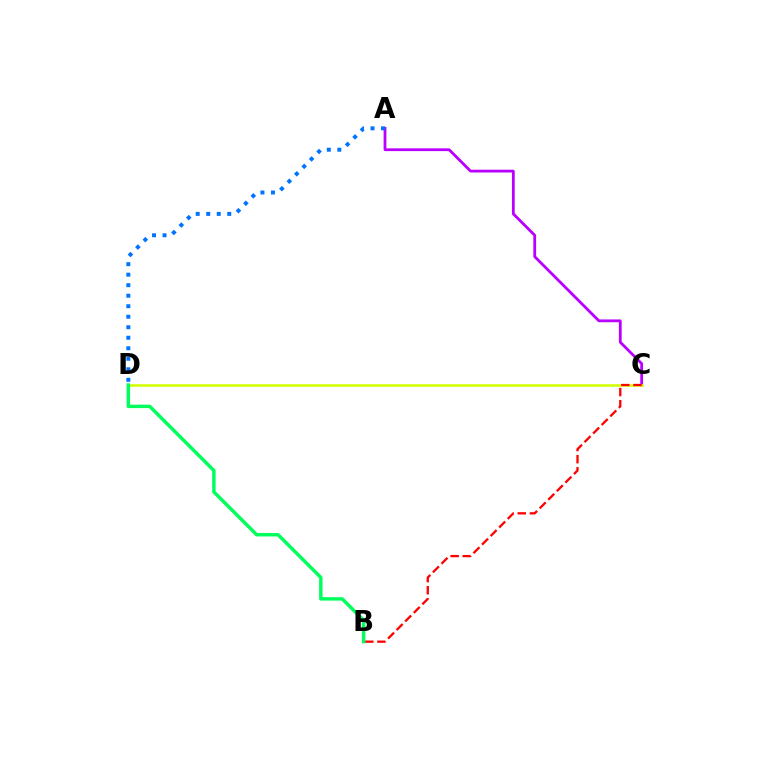{('A', 'C'): [{'color': '#b900ff', 'line_style': 'solid', 'thickness': 2.01}], ('C', 'D'): [{'color': '#d1ff00', 'line_style': 'solid', 'thickness': 1.83}], ('B', 'C'): [{'color': '#ff0000', 'line_style': 'dashed', 'thickness': 1.65}], ('A', 'D'): [{'color': '#0074ff', 'line_style': 'dotted', 'thickness': 2.86}], ('B', 'D'): [{'color': '#00ff5c', 'line_style': 'solid', 'thickness': 2.47}]}